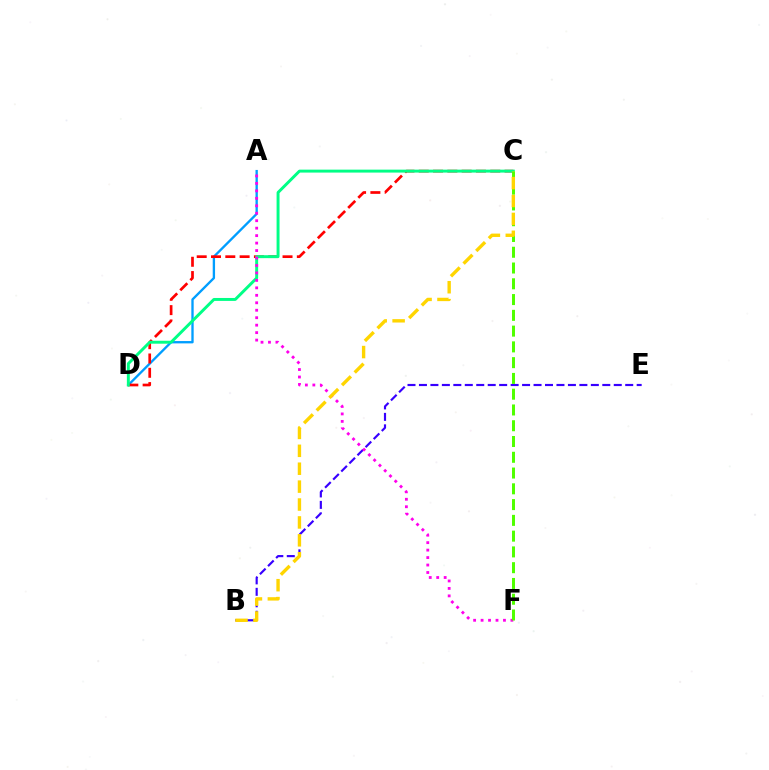{('A', 'D'): [{'color': '#009eff', 'line_style': 'solid', 'thickness': 1.68}], ('B', 'E'): [{'color': '#3700ff', 'line_style': 'dashed', 'thickness': 1.56}], ('C', 'D'): [{'color': '#ff0000', 'line_style': 'dashed', 'thickness': 1.94}, {'color': '#00ff86', 'line_style': 'solid', 'thickness': 2.12}], ('A', 'F'): [{'color': '#ff00ed', 'line_style': 'dotted', 'thickness': 2.03}], ('C', 'F'): [{'color': '#4fff00', 'line_style': 'dashed', 'thickness': 2.14}], ('B', 'C'): [{'color': '#ffd500', 'line_style': 'dashed', 'thickness': 2.43}]}